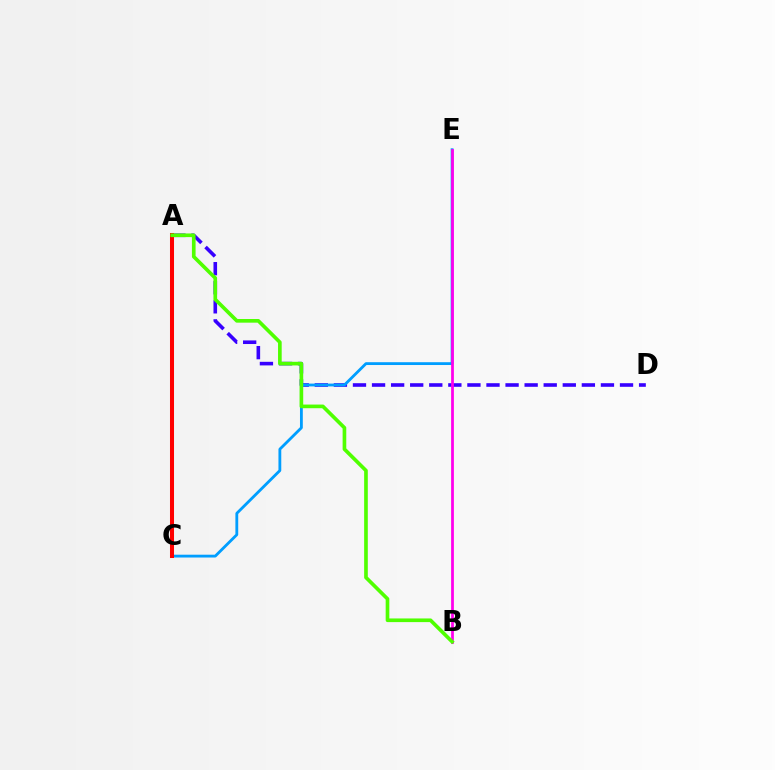{('A', 'D'): [{'color': '#3700ff', 'line_style': 'dashed', 'thickness': 2.59}], ('A', 'C'): [{'color': '#00ff86', 'line_style': 'dotted', 'thickness': 1.57}, {'color': '#ffd500', 'line_style': 'dashed', 'thickness': 1.59}, {'color': '#ff0000', 'line_style': 'solid', 'thickness': 2.9}], ('C', 'E'): [{'color': '#009eff', 'line_style': 'solid', 'thickness': 2.03}], ('B', 'E'): [{'color': '#ff00ed', 'line_style': 'solid', 'thickness': 1.98}], ('A', 'B'): [{'color': '#4fff00', 'line_style': 'solid', 'thickness': 2.63}]}